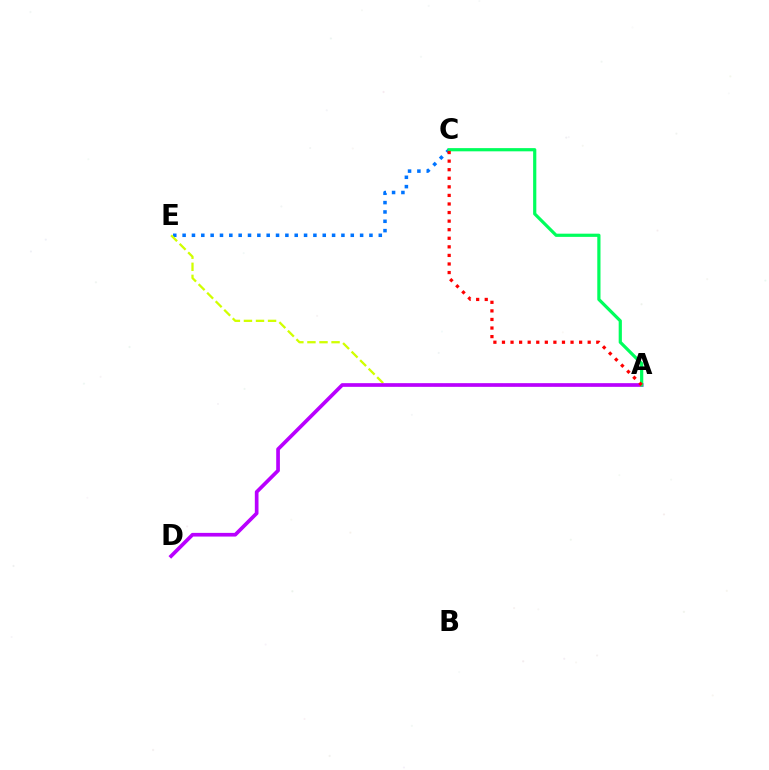{('C', 'E'): [{'color': '#0074ff', 'line_style': 'dotted', 'thickness': 2.54}], ('A', 'E'): [{'color': '#d1ff00', 'line_style': 'dashed', 'thickness': 1.64}], ('A', 'D'): [{'color': '#b900ff', 'line_style': 'solid', 'thickness': 2.65}], ('A', 'C'): [{'color': '#00ff5c', 'line_style': 'solid', 'thickness': 2.31}, {'color': '#ff0000', 'line_style': 'dotted', 'thickness': 2.33}]}